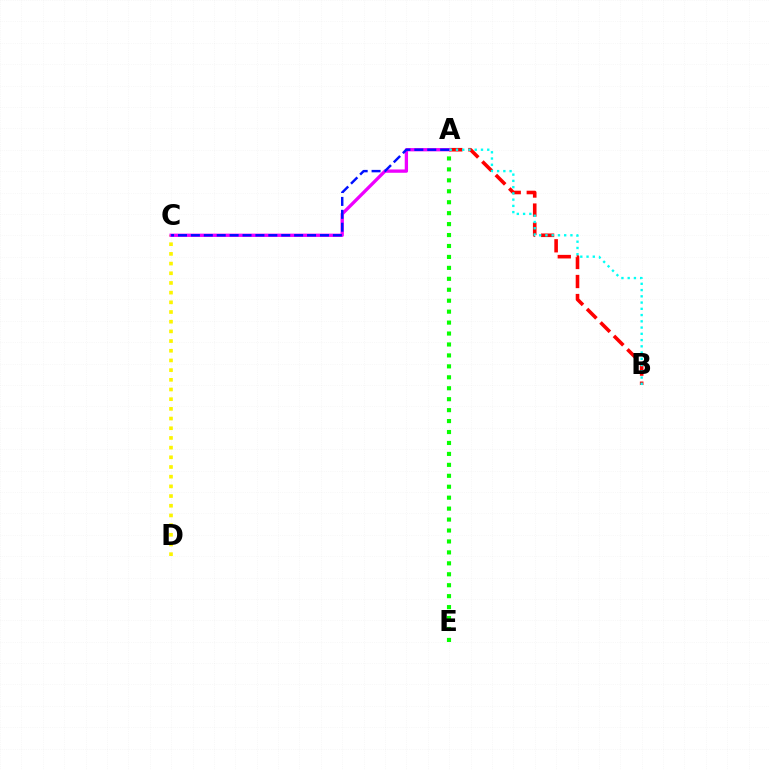{('A', 'B'): [{'color': '#ff0000', 'line_style': 'dashed', 'thickness': 2.59}, {'color': '#00fff6', 'line_style': 'dotted', 'thickness': 1.7}], ('C', 'D'): [{'color': '#fcf500', 'line_style': 'dotted', 'thickness': 2.63}], ('A', 'C'): [{'color': '#ee00ff', 'line_style': 'solid', 'thickness': 2.38}, {'color': '#0010ff', 'line_style': 'dashed', 'thickness': 1.75}], ('A', 'E'): [{'color': '#08ff00', 'line_style': 'dotted', 'thickness': 2.97}]}